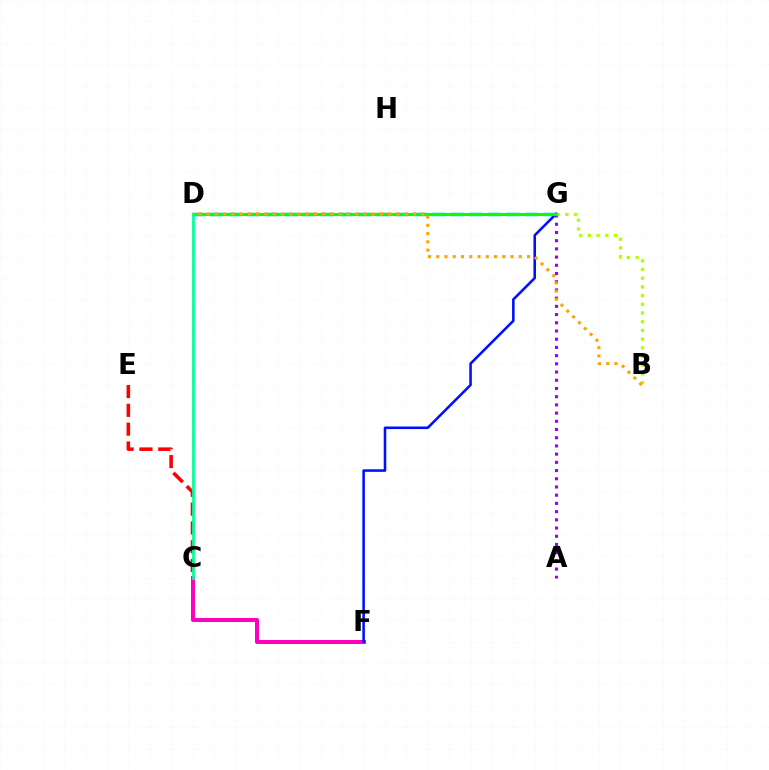{('A', 'G'): [{'color': '#9b00ff', 'line_style': 'dotted', 'thickness': 2.23}], ('D', 'G'): [{'color': '#00b5ff', 'line_style': 'dashed', 'thickness': 2.52}, {'color': '#08ff00', 'line_style': 'solid', 'thickness': 2.21}], ('C', 'F'): [{'color': '#ff00bd', 'line_style': 'solid', 'thickness': 2.89}], ('B', 'G'): [{'color': '#b3ff00', 'line_style': 'dotted', 'thickness': 2.37}], ('C', 'E'): [{'color': '#ff0000', 'line_style': 'dashed', 'thickness': 2.55}], ('F', 'G'): [{'color': '#0010ff', 'line_style': 'solid', 'thickness': 1.85}], ('B', 'D'): [{'color': '#ffa500', 'line_style': 'dotted', 'thickness': 2.24}], ('C', 'D'): [{'color': '#00ff9d', 'line_style': 'solid', 'thickness': 1.99}]}